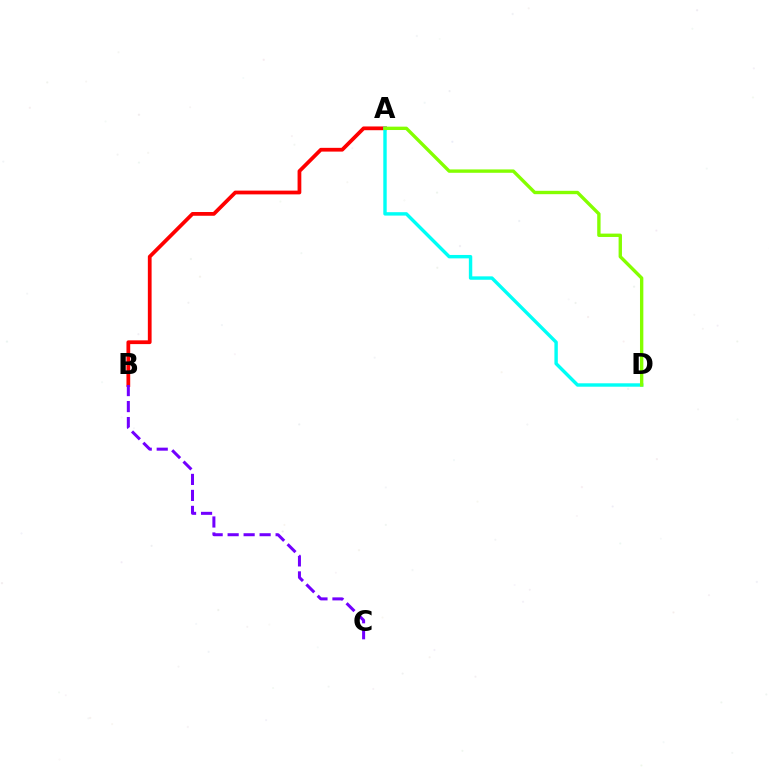{('A', 'B'): [{'color': '#ff0000', 'line_style': 'solid', 'thickness': 2.7}], ('B', 'C'): [{'color': '#7200ff', 'line_style': 'dashed', 'thickness': 2.17}], ('A', 'D'): [{'color': '#00fff6', 'line_style': 'solid', 'thickness': 2.45}, {'color': '#84ff00', 'line_style': 'solid', 'thickness': 2.42}]}